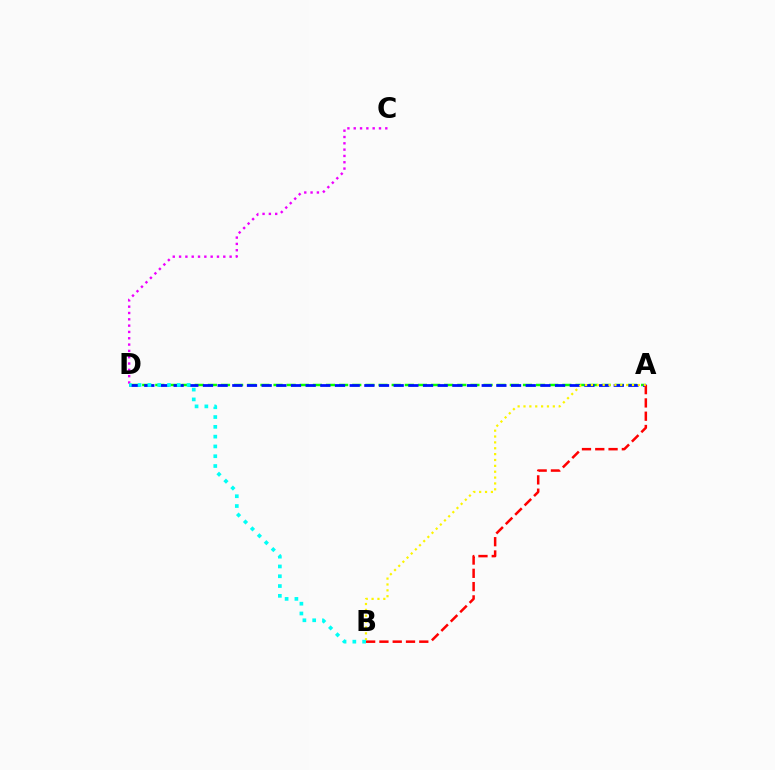{('A', 'D'): [{'color': '#08ff00', 'line_style': 'dashed', 'thickness': 1.78}, {'color': '#0010ff', 'line_style': 'dashed', 'thickness': 1.99}], ('A', 'B'): [{'color': '#ff0000', 'line_style': 'dashed', 'thickness': 1.81}, {'color': '#fcf500', 'line_style': 'dotted', 'thickness': 1.59}], ('C', 'D'): [{'color': '#ee00ff', 'line_style': 'dotted', 'thickness': 1.72}], ('B', 'D'): [{'color': '#00fff6', 'line_style': 'dotted', 'thickness': 2.66}]}